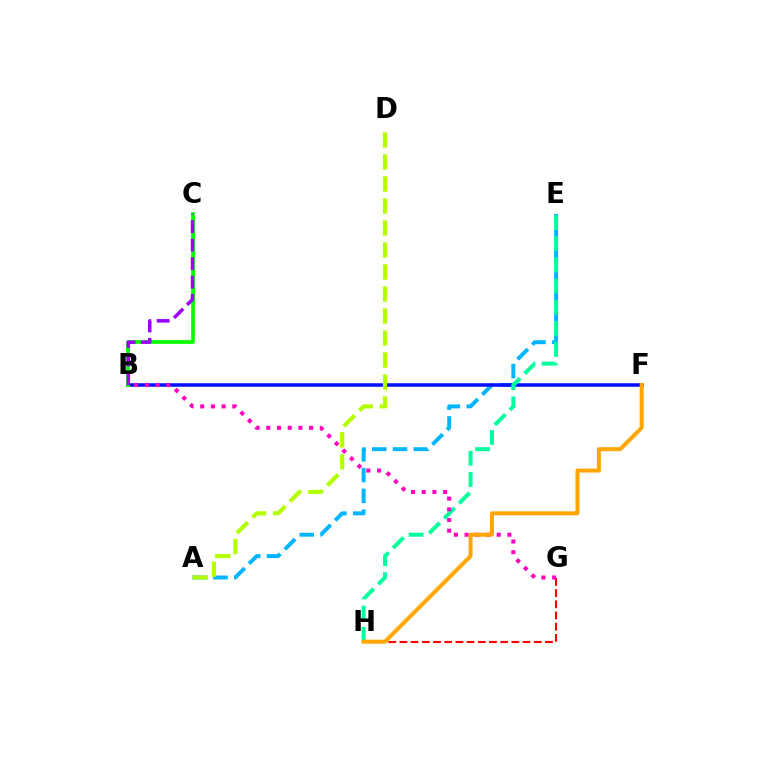{('A', 'E'): [{'color': '#00b5ff', 'line_style': 'dashed', 'thickness': 2.82}], ('B', 'F'): [{'color': '#0010ff', 'line_style': 'solid', 'thickness': 2.53}], ('E', 'H'): [{'color': '#00ff9d', 'line_style': 'dashed', 'thickness': 2.87}], ('B', 'C'): [{'color': '#08ff00', 'line_style': 'solid', 'thickness': 2.67}, {'color': '#9b00ff', 'line_style': 'dashed', 'thickness': 2.51}], ('G', 'H'): [{'color': '#ff0000', 'line_style': 'dashed', 'thickness': 1.52}], ('B', 'G'): [{'color': '#ff00bd', 'line_style': 'dotted', 'thickness': 2.91}], ('F', 'H'): [{'color': '#ffa500', 'line_style': 'solid', 'thickness': 2.86}], ('A', 'D'): [{'color': '#b3ff00', 'line_style': 'dashed', 'thickness': 2.99}]}